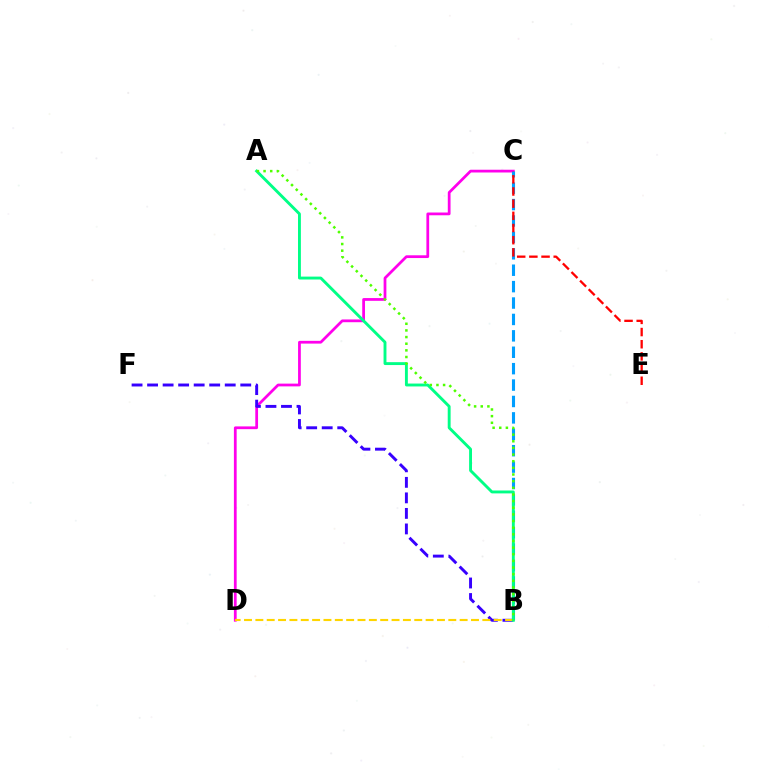{('C', 'D'): [{'color': '#ff00ed', 'line_style': 'solid', 'thickness': 1.99}], ('B', 'F'): [{'color': '#3700ff', 'line_style': 'dashed', 'thickness': 2.11}], ('B', 'D'): [{'color': '#ffd500', 'line_style': 'dashed', 'thickness': 1.54}], ('B', 'C'): [{'color': '#009eff', 'line_style': 'dashed', 'thickness': 2.23}], ('A', 'B'): [{'color': '#00ff86', 'line_style': 'solid', 'thickness': 2.08}, {'color': '#4fff00', 'line_style': 'dotted', 'thickness': 1.81}], ('C', 'E'): [{'color': '#ff0000', 'line_style': 'dashed', 'thickness': 1.65}]}